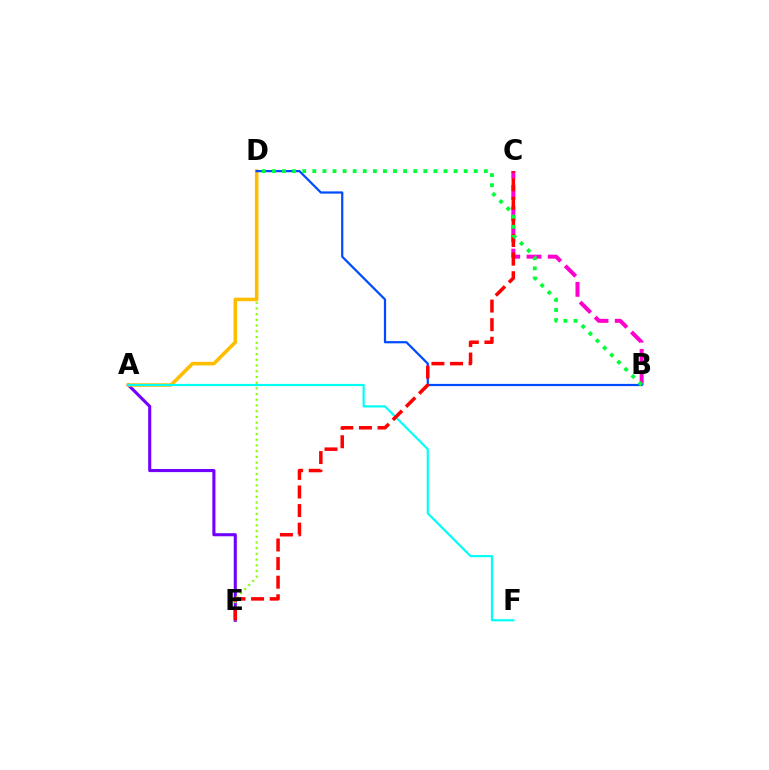{('A', 'E'): [{'color': '#7200ff', 'line_style': 'solid', 'thickness': 2.23}], ('B', 'C'): [{'color': '#ff00cf', 'line_style': 'dashed', 'thickness': 2.88}], ('D', 'E'): [{'color': '#84ff00', 'line_style': 'dotted', 'thickness': 1.55}], ('A', 'D'): [{'color': '#ffbd00', 'line_style': 'solid', 'thickness': 2.56}], ('B', 'D'): [{'color': '#004bff', 'line_style': 'solid', 'thickness': 1.6}, {'color': '#00ff39', 'line_style': 'dotted', 'thickness': 2.74}], ('A', 'F'): [{'color': '#00fff6', 'line_style': 'solid', 'thickness': 1.57}], ('C', 'E'): [{'color': '#ff0000', 'line_style': 'dashed', 'thickness': 2.53}]}